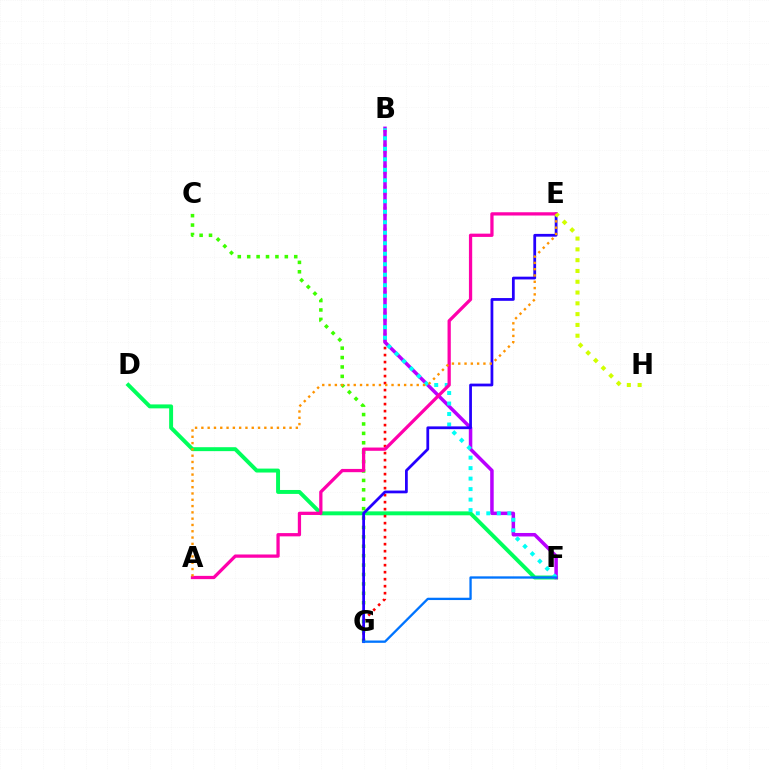{('D', 'F'): [{'color': '#00ff5c', 'line_style': 'solid', 'thickness': 2.84}], ('B', 'G'): [{'color': '#ff0000', 'line_style': 'dotted', 'thickness': 1.9}], ('B', 'F'): [{'color': '#b900ff', 'line_style': 'solid', 'thickness': 2.52}, {'color': '#00fff6', 'line_style': 'dotted', 'thickness': 2.85}], ('C', 'G'): [{'color': '#3dff00', 'line_style': 'dotted', 'thickness': 2.56}], ('E', 'G'): [{'color': '#2500ff', 'line_style': 'solid', 'thickness': 1.99}], ('A', 'E'): [{'color': '#ff00ac', 'line_style': 'solid', 'thickness': 2.35}, {'color': '#ff9400', 'line_style': 'dotted', 'thickness': 1.71}], ('F', 'G'): [{'color': '#0074ff', 'line_style': 'solid', 'thickness': 1.67}], ('E', 'H'): [{'color': '#d1ff00', 'line_style': 'dotted', 'thickness': 2.93}]}